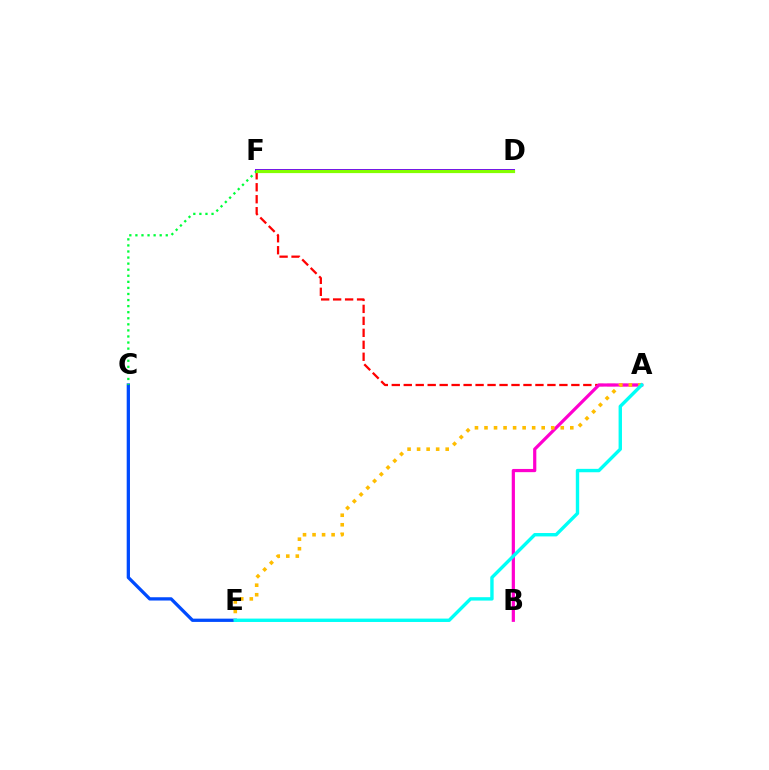{('C', 'E'): [{'color': '#004bff', 'line_style': 'solid', 'thickness': 2.36}], ('A', 'F'): [{'color': '#ff0000', 'line_style': 'dashed', 'thickness': 1.63}], ('D', 'F'): [{'color': '#7200ff', 'line_style': 'solid', 'thickness': 2.87}, {'color': '#84ff00', 'line_style': 'solid', 'thickness': 2.31}], ('C', 'F'): [{'color': '#00ff39', 'line_style': 'dotted', 'thickness': 1.65}], ('A', 'B'): [{'color': '#ff00cf', 'line_style': 'solid', 'thickness': 2.31}], ('A', 'E'): [{'color': '#ffbd00', 'line_style': 'dotted', 'thickness': 2.59}, {'color': '#00fff6', 'line_style': 'solid', 'thickness': 2.44}]}